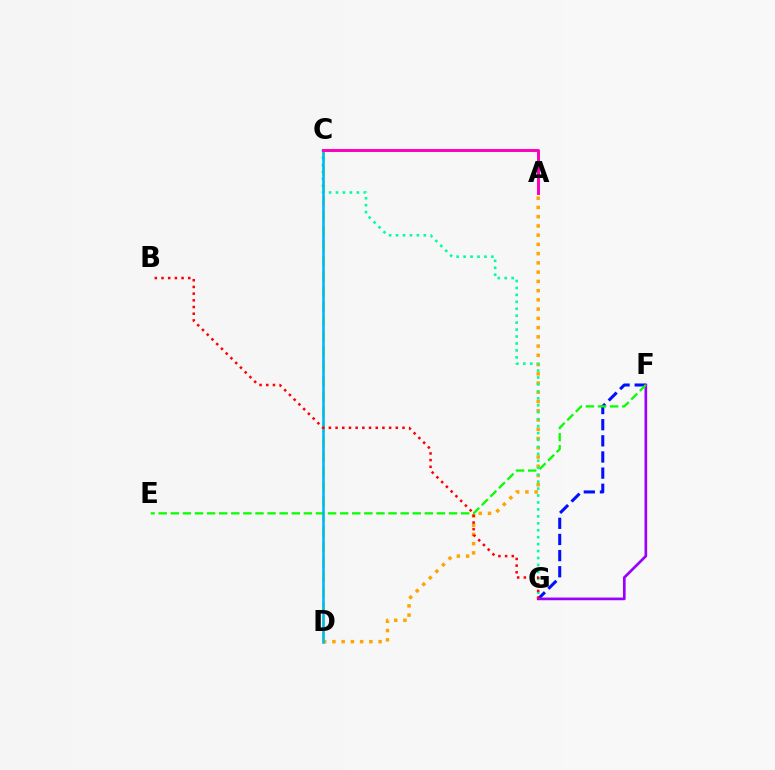{('F', 'G'): [{'color': '#0010ff', 'line_style': 'dashed', 'thickness': 2.19}, {'color': '#9b00ff', 'line_style': 'solid', 'thickness': 1.93}], ('A', 'D'): [{'color': '#ffa500', 'line_style': 'dotted', 'thickness': 2.51}], ('C', 'D'): [{'color': '#b3ff00', 'line_style': 'dashed', 'thickness': 2.04}, {'color': '#00b5ff', 'line_style': 'solid', 'thickness': 1.84}], ('E', 'F'): [{'color': '#08ff00', 'line_style': 'dashed', 'thickness': 1.64}], ('C', 'G'): [{'color': '#00ff9d', 'line_style': 'dotted', 'thickness': 1.89}], ('B', 'G'): [{'color': '#ff0000', 'line_style': 'dotted', 'thickness': 1.82}], ('A', 'C'): [{'color': '#ff00bd', 'line_style': 'solid', 'thickness': 2.14}]}